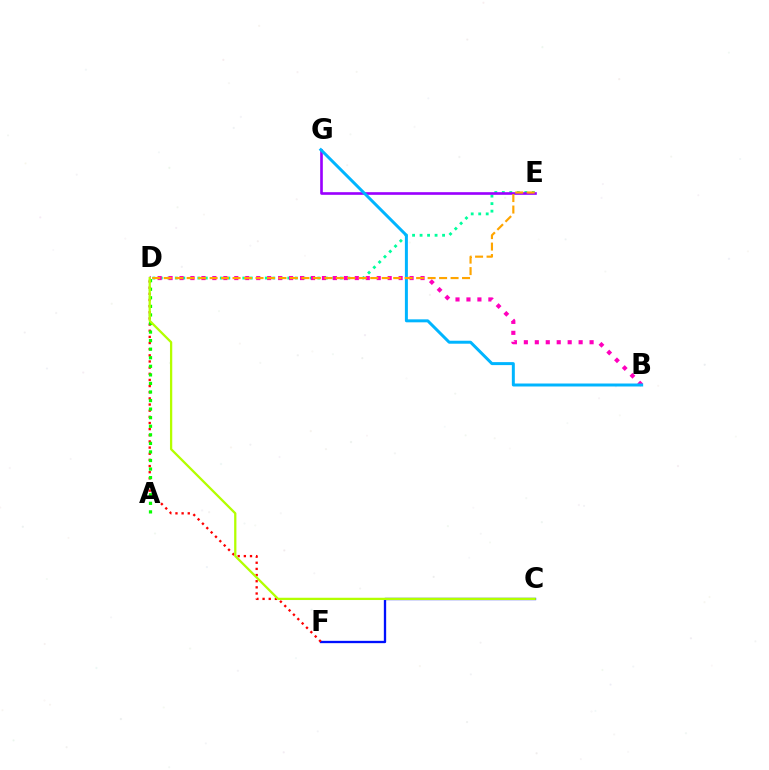{('D', 'E'): [{'color': '#00ff9d', 'line_style': 'dotted', 'thickness': 2.04}, {'color': '#ffa500', 'line_style': 'dashed', 'thickness': 1.56}], ('C', 'F'): [{'color': '#0010ff', 'line_style': 'solid', 'thickness': 1.67}], ('E', 'G'): [{'color': '#9b00ff', 'line_style': 'solid', 'thickness': 1.9}], ('D', 'F'): [{'color': '#ff0000', 'line_style': 'dotted', 'thickness': 1.67}], ('B', 'D'): [{'color': '#ff00bd', 'line_style': 'dotted', 'thickness': 2.98}], ('A', 'D'): [{'color': '#08ff00', 'line_style': 'dotted', 'thickness': 2.33}], ('C', 'D'): [{'color': '#b3ff00', 'line_style': 'solid', 'thickness': 1.64}], ('B', 'G'): [{'color': '#00b5ff', 'line_style': 'solid', 'thickness': 2.14}]}